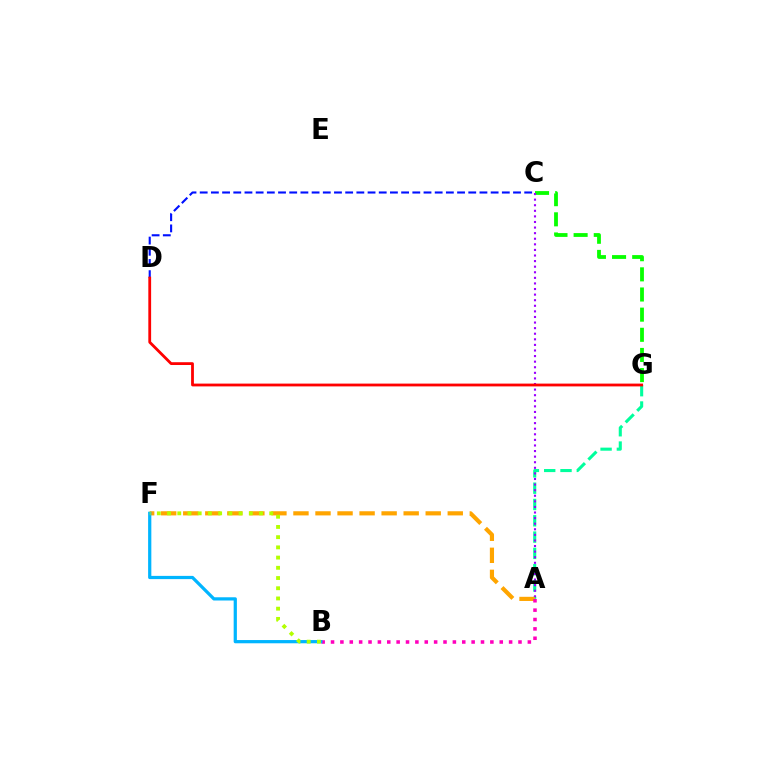{('C', 'G'): [{'color': '#08ff00', 'line_style': 'dashed', 'thickness': 2.74}], ('C', 'D'): [{'color': '#0010ff', 'line_style': 'dashed', 'thickness': 1.52}], ('A', 'G'): [{'color': '#00ff9d', 'line_style': 'dashed', 'thickness': 2.22}], ('A', 'C'): [{'color': '#9b00ff', 'line_style': 'dotted', 'thickness': 1.52}], ('A', 'F'): [{'color': '#ffa500', 'line_style': 'dashed', 'thickness': 2.99}], ('A', 'B'): [{'color': '#ff00bd', 'line_style': 'dotted', 'thickness': 2.55}], ('D', 'G'): [{'color': '#ff0000', 'line_style': 'solid', 'thickness': 2.02}], ('B', 'F'): [{'color': '#00b5ff', 'line_style': 'solid', 'thickness': 2.32}, {'color': '#b3ff00', 'line_style': 'dotted', 'thickness': 2.78}]}